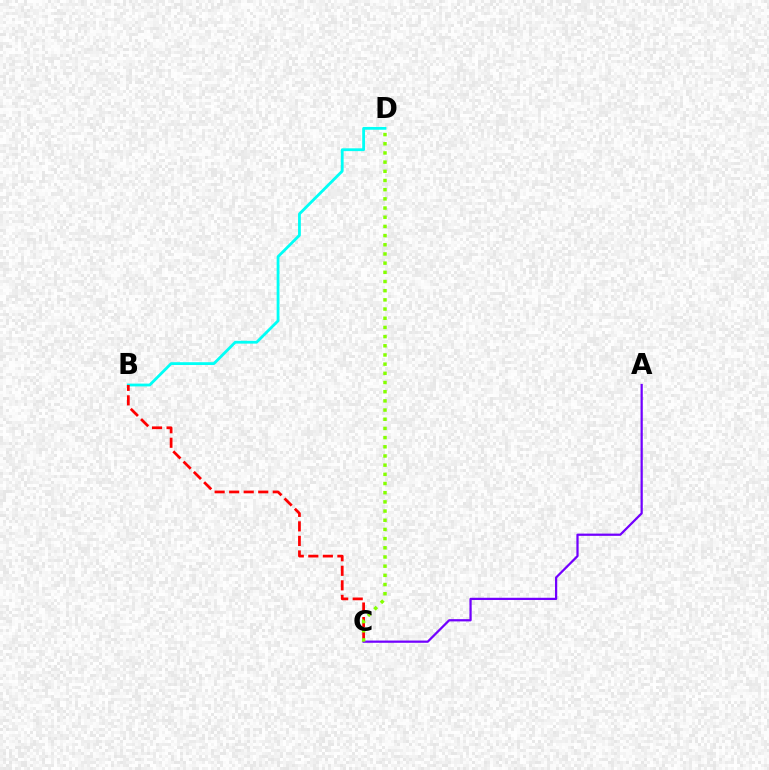{('B', 'D'): [{'color': '#00fff6', 'line_style': 'solid', 'thickness': 2.02}], ('B', 'C'): [{'color': '#ff0000', 'line_style': 'dashed', 'thickness': 1.97}], ('A', 'C'): [{'color': '#7200ff', 'line_style': 'solid', 'thickness': 1.61}], ('C', 'D'): [{'color': '#84ff00', 'line_style': 'dotted', 'thickness': 2.49}]}